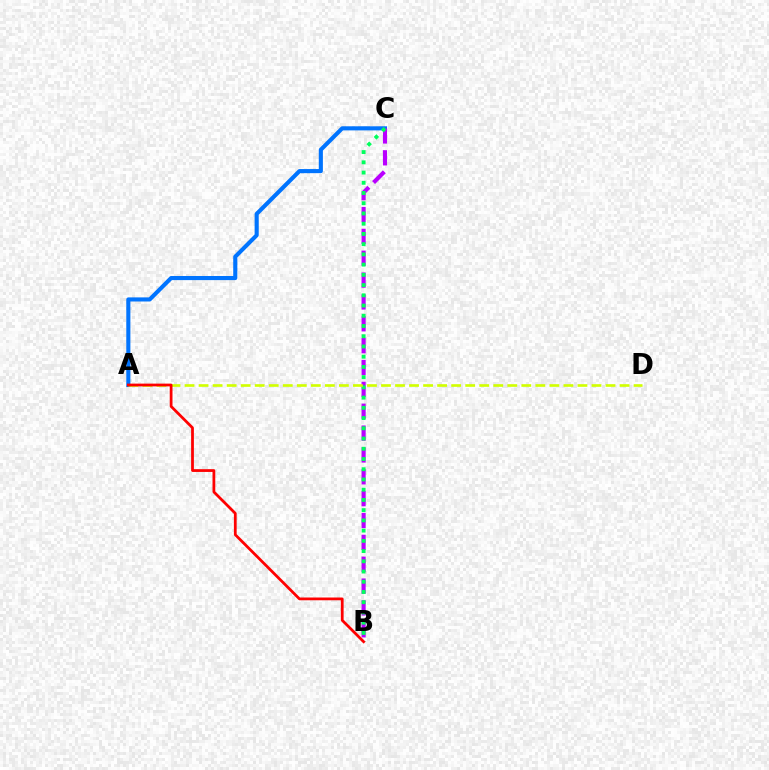{('A', 'C'): [{'color': '#0074ff', 'line_style': 'solid', 'thickness': 2.96}], ('B', 'C'): [{'color': '#b900ff', 'line_style': 'dashed', 'thickness': 2.97}, {'color': '#00ff5c', 'line_style': 'dotted', 'thickness': 2.78}], ('A', 'D'): [{'color': '#d1ff00', 'line_style': 'dashed', 'thickness': 1.91}], ('A', 'B'): [{'color': '#ff0000', 'line_style': 'solid', 'thickness': 1.99}]}